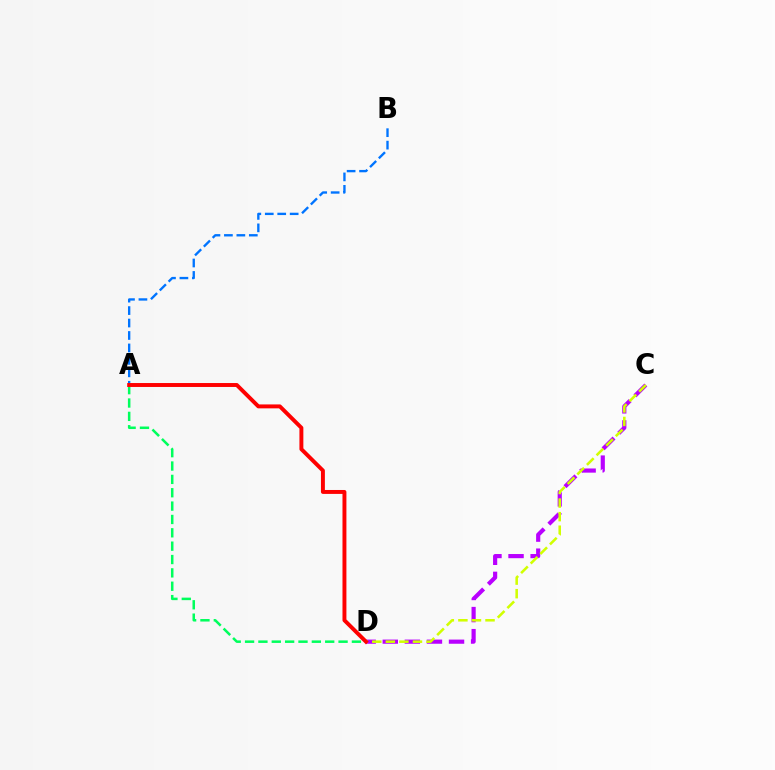{('A', 'D'): [{'color': '#00ff5c', 'line_style': 'dashed', 'thickness': 1.81}, {'color': '#ff0000', 'line_style': 'solid', 'thickness': 2.83}], ('A', 'B'): [{'color': '#0074ff', 'line_style': 'dashed', 'thickness': 1.69}], ('C', 'D'): [{'color': '#b900ff', 'line_style': 'dashed', 'thickness': 3.0}, {'color': '#d1ff00', 'line_style': 'dashed', 'thickness': 1.84}]}